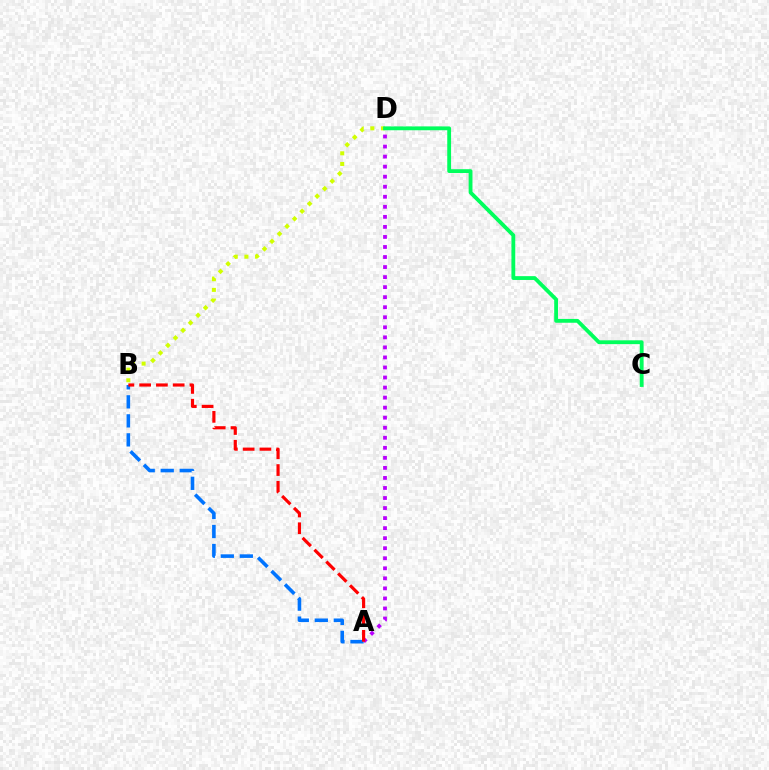{('B', 'D'): [{'color': '#d1ff00', 'line_style': 'dotted', 'thickness': 2.89}], ('A', 'B'): [{'color': '#0074ff', 'line_style': 'dashed', 'thickness': 2.58}, {'color': '#ff0000', 'line_style': 'dashed', 'thickness': 2.28}], ('A', 'D'): [{'color': '#b900ff', 'line_style': 'dotted', 'thickness': 2.73}], ('C', 'D'): [{'color': '#00ff5c', 'line_style': 'solid', 'thickness': 2.75}]}